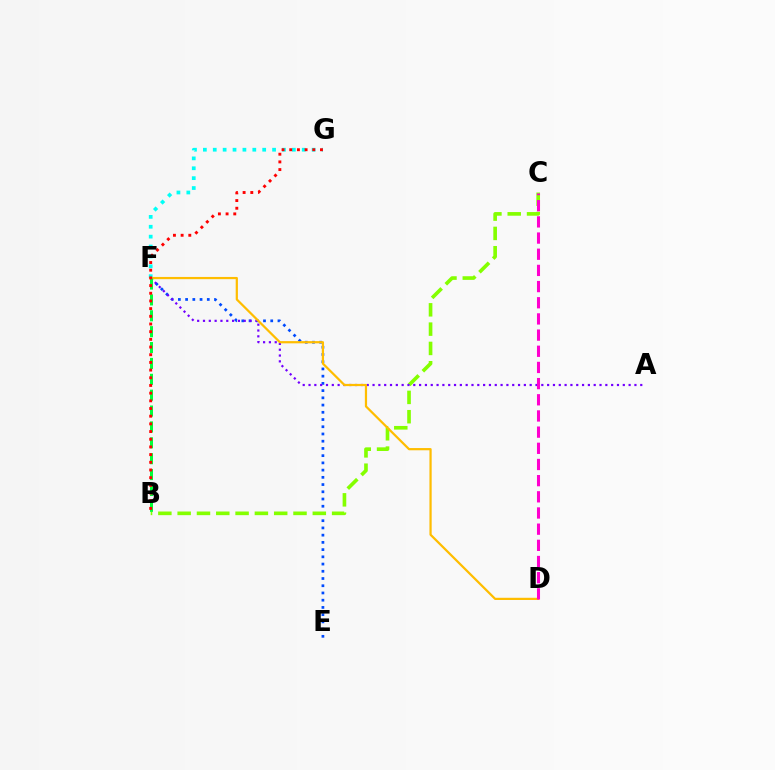{('F', 'G'): [{'color': '#00fff6', 'line_style': 'dotted', 'thickness': 2.69}], ('E', 'F'): [{'color': '#004bff', 'line_style': 'dotted', 'thickness': 1.96}], ('B', 'C'): [{'color': '#84ff00', 'line_style': 'dashed', 'thickness': 2.62}], ('A', 'F'): [{'color': '#7200ff', 'line_style': 'dotted', 'thickness': 1.58}], ('D', 'F'): [{'color': '#ffbd00', 'line_style': 'solid', 'thickness': 1.6}], ('B', 'F'): [{'color': '#00ff39', 'line_style': 'dashed', 'thickness': 2.16}], ('C', 'D'): [{'color': '#ff00cf', 'line_style': 'dashed', 'thickness': 2.2}], ('B', 'G'): [{'color': '#ff0000', 'line_style': 'dotted', 'thickness': 2.09}]}